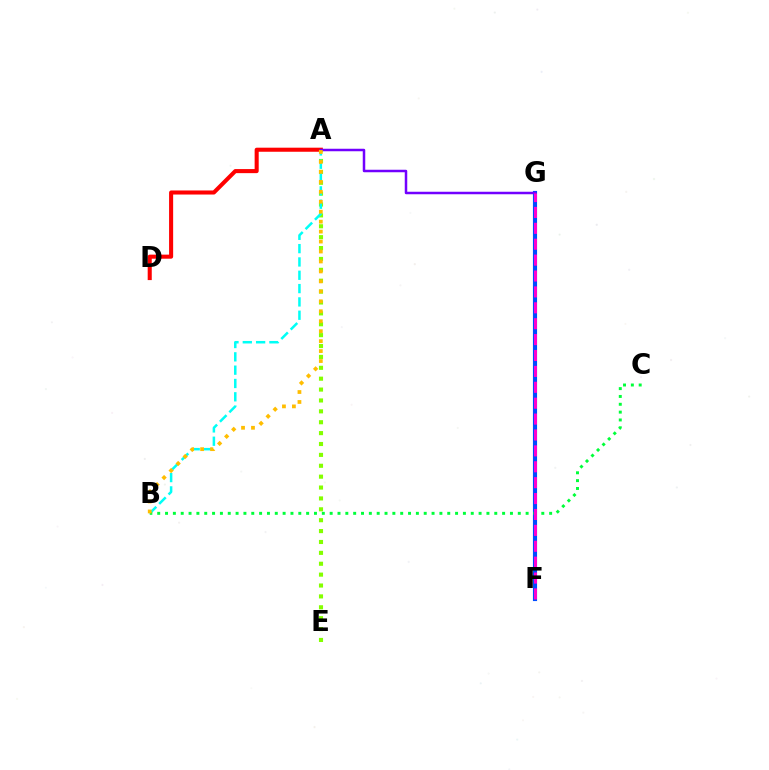{('A', 'D'): [{'color': '#ff0000', 'line_style': 'solid', 'thickness': 2.93}], ('A', 'E'): [{'color': '#84ff00', 'line_style': 'dotted', 'thickness': 2.96}], ('F', 'G'): [{'color': '#004bff', 'line_style': 'solid', 'thickness': 2.98}, {'color': '#ff00cf', 'line_style': 'dashed', 'thickness': 2.16}], ('A', 'B'): [{'color': '#00fff6', 'line_style': 'dashed', 'thickness': 1.81}, {'color': '#ffbd00', 'line_style': 'dotted', 'thickness': 2.71}], ('B', 'C'): [{'color': '#00ff39', 'line_style': 'dotted', 'thickness': 2.13}], ('A', 'G'): [{'color': '#7200ff', 'line_style': 'solid', 'thickness': 1.8}]}